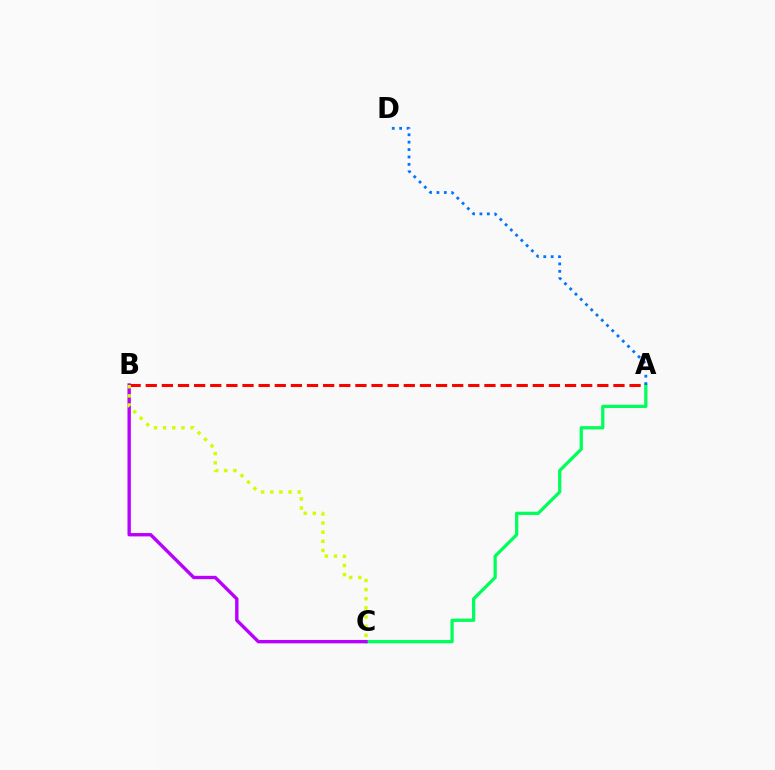{('A', 'B'): [{'color': '#ff0000', 'line_style': 'dashed', 'thickness': 2.19}], ('A', 'C'): [{'color': '#00ff5c', 'line_style': 'solid', 'thickness': 2.35}], ('A', 'D'): [{'color': '#0074ff', 'line_style': 'dotted', 'thickness': 2.01}], ('B', 'C'): [{'color': '#b900ff', 'line_style': 'solid', 'thickness': 2.43}, {'color': '#d1ff00', 'line_style': 'dotted', 'thickness': 2.48}]}